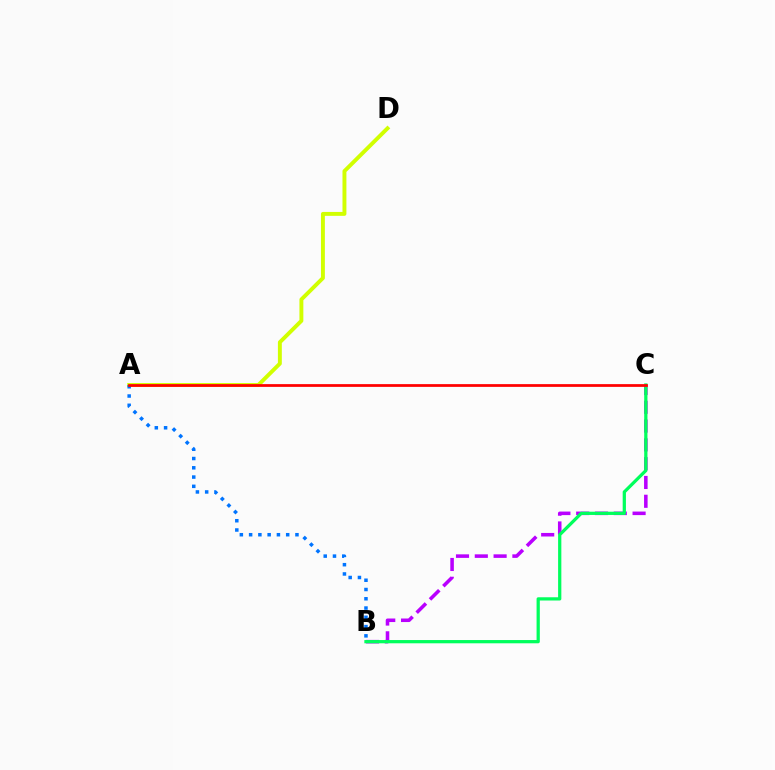{('B', 'C'): [{'color': '#b900ff', 'line_style': 'dashed', 'thickness': 2.55}, {'color': '#00ff5c', 'line_style': 'solid', 'thickness': 2.33}], ('A', 'D'): [{'color': '#d1ff00', 'line_style': 'solid', 'thickness': 2.82}], ('A', 'B'): [{'color': '#0074ff', 'line_style': 'dotted', 'thickness': 2.52}], ('A', 'C'): [{'color': '#ff0000', 'line_style': 'solid', 'thickness': 1.98}]}